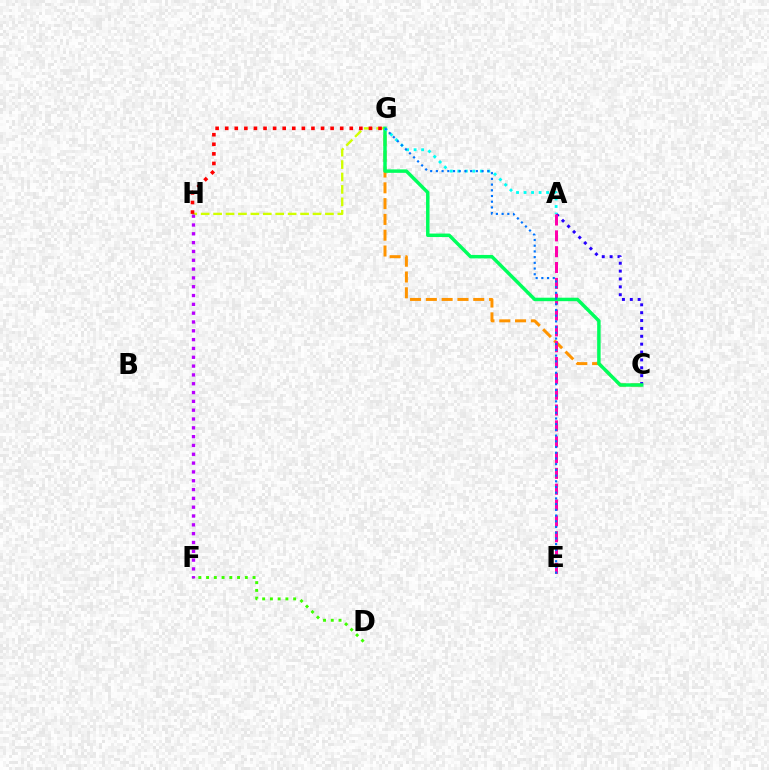{('C', 'G'): [{'color': '#ff9400', 'line_style': 'dashed', 'thickness': 2.15}, {'color': '#00ff5c', 'line_style': 'solid', 'thickness': 2.49}], ('A', 'C'): [{'color': '#2500ff', 'line_style': 'dotted', 'thickness': 2.14}], ('G', 'H'): [{'color': '#d1ff00', 'line_style': 'dashed', 'thickness': 1.69}, {'color': '#ff0000', 'line_style': 'dotted', 'thickness': 2.6}], ('A', 'E'): [{'color': '#ff00ac', 'line_style': 'dashed', 'thickness': 2.15}], ('A', 'G'): [{'color': '#00fff6', 'line_style': 'dotted', 'thickness': 2.04}], ('D', 'F'): [{'color': '#3dff00', 'line_style': 'dotted', 'thickness': 2.1}], ('E', 'G'): [{'color': '#0074ff', 'line_style': 'dotted', 'thickness': 1.55}], ('F', 'H'): [{'color': '#b900ff', 'line_style': 'dotted', 'thickness': 2.4}]}